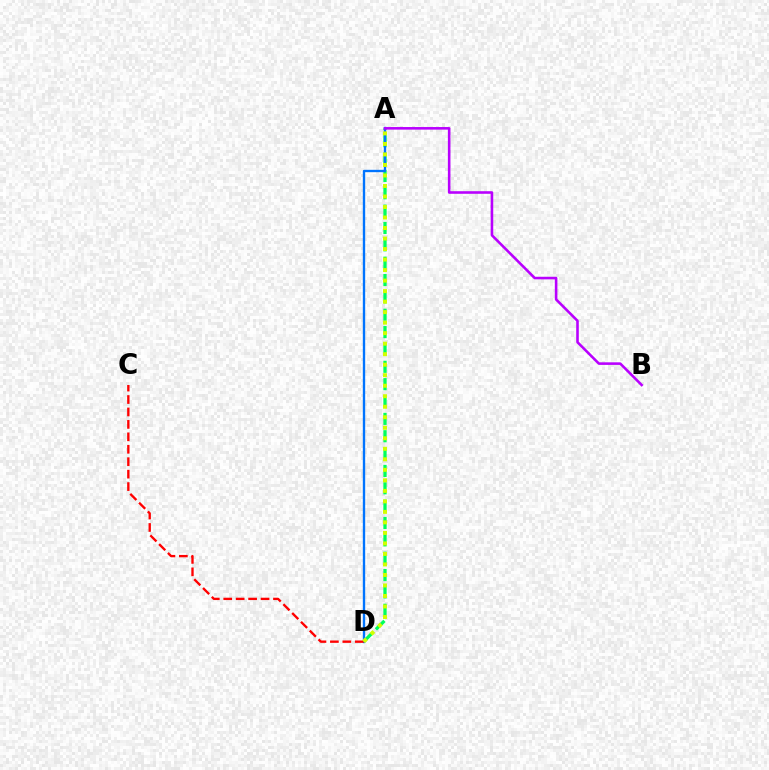{('A', 'D'): [{'color': '#00ff5c', 'line_style': 'dashed', 'thickness': 2.36}, {'color': '#0074ff', 'line_style': 'solid', 'thickness': 1.7}, {'color': '#d1ff00', 'line_style': 'dotted', 'thickness': 2.86}], ('A', 'B'): [{'color': '#b900ff', 'line_style': 'solid', 'thickness': 1.86}], ('C', 'D'): [{'color': '#ff0000', 'line_style': 'dashed', 'thickness': 1.69}]}